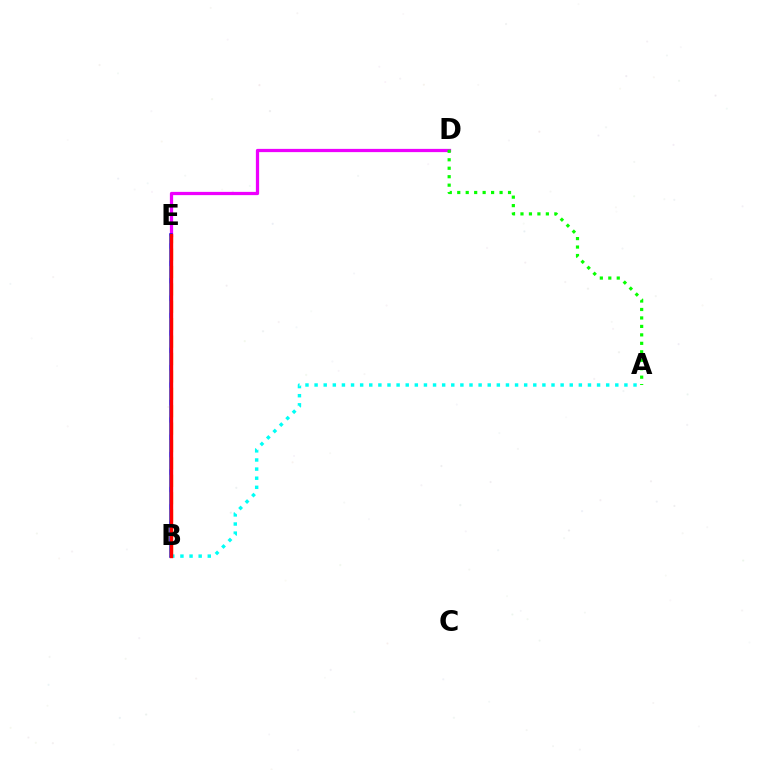{('D', 'E'): [{'color': '#ee00ff', 'line_style': 'solid', 'thickness': 2.34}], ('B', 'E'): [{'color': '#0010ff', 'line_style': 'solid', 'thickness': 2.53}, {'color': '#fcf500', 'line_style': 'dashed', 'thickness': 2.36}, {'color': '#ff0000', 'line_style': 'solid', 'thickness': 2.44}], ('A', 'B'): [{'color': '#00fff6', 'line_style': 'dotted', 'thickness': 2.48}], ('A', 'D'): [{'color': '#08ff00', 'line_style': 'dotted', 'thickness': 2.3}]}